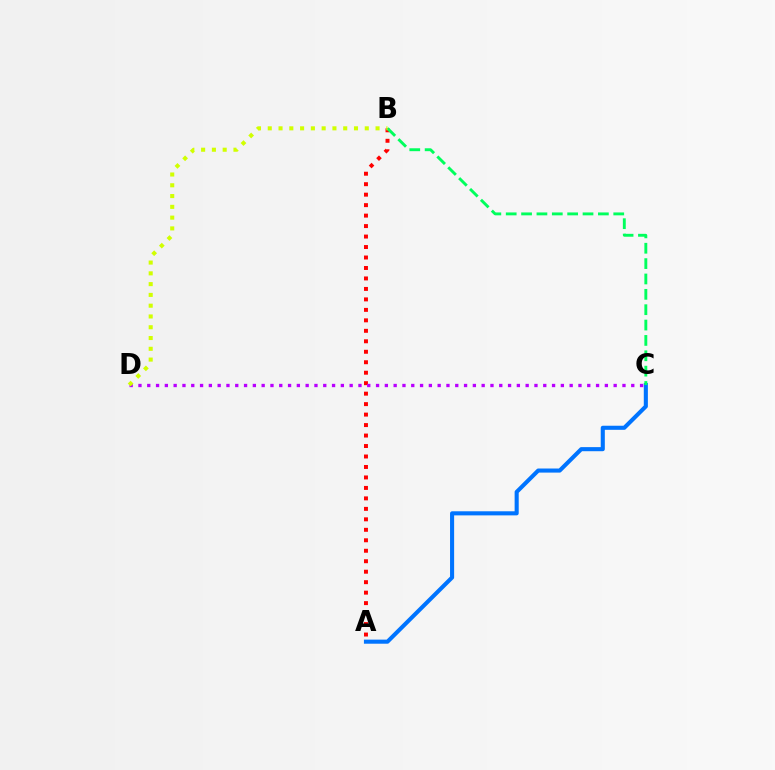{('A', 'C'): [{'color': '#0074ff', 'line_style': 'solid', 'thickness': 2.94}], ('A', 'B'): [{'color': '#ff0000', 'line_style': 'dotted', 'thickness': 2.85}], ('C', 'D'): [{'color': '#b900ff', 'line_style': 'dotted', 'thickness': 2.39}], ('B', 'C'): [{'color': '#00ff5c', 'line_style': 'dashed', 'thickness': 2.09}], ('B', 'D'): [{'color': '#d1ff00', 'line_style': 'dotted', 'thickness': 2.93}]}